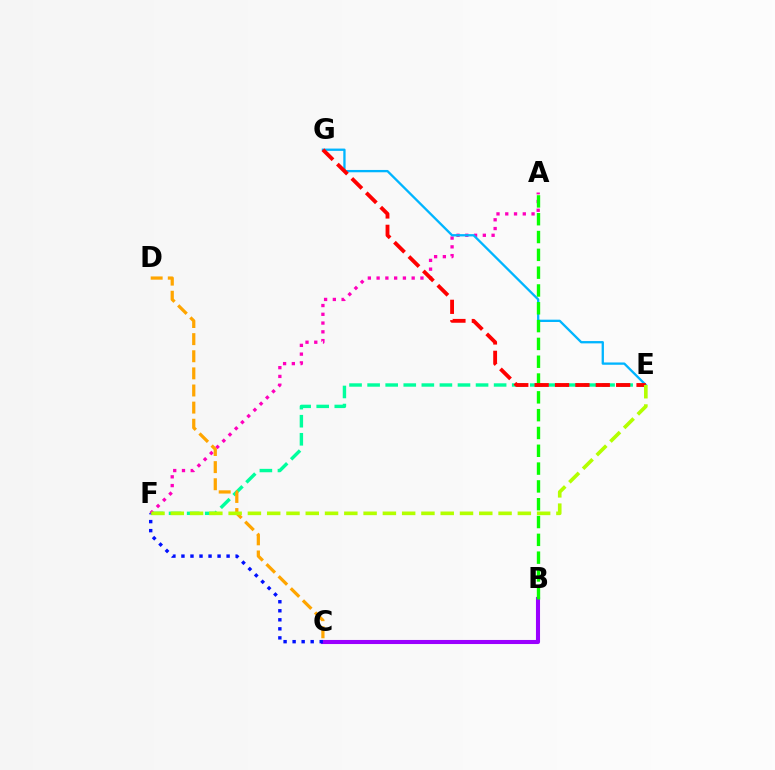{('E', 'F'): [{'color': '#00ff9d', 'line_style': 'dashed', 'thickness': 2.46}, {'color': '#b3ff00', 'line_style': 'dashed', 'thickness': 2.62}], ('B', 'C'): [{'color': '#9b00ff', 'line_style': 'solid', 'thickness': 2.94}], ('C', 'F'): [{'color': '#0010ff', 'line_style': 'dotted', 'thickness': 2.45}], ('A', 'F'): [{'color': '#ff00bd', 'line_style': 'dotted', 'thickness': 2.38}], ('E', 'G'): [{'color': '#00b5ff', 'line_style': 'solid', 'thickness': 1.66}, {'color': '#ff0000', 'line_style': 'dashed', 'thickness': 2.77}], ('C', 'D'): [{'color': '#ffa500', 'line_style': 'dashed', 'thickness': 2.33}], ('A', 'B'): [{'color': '#08ff00', 'line_style': 'dashed', 'thickness': 2.42}]}